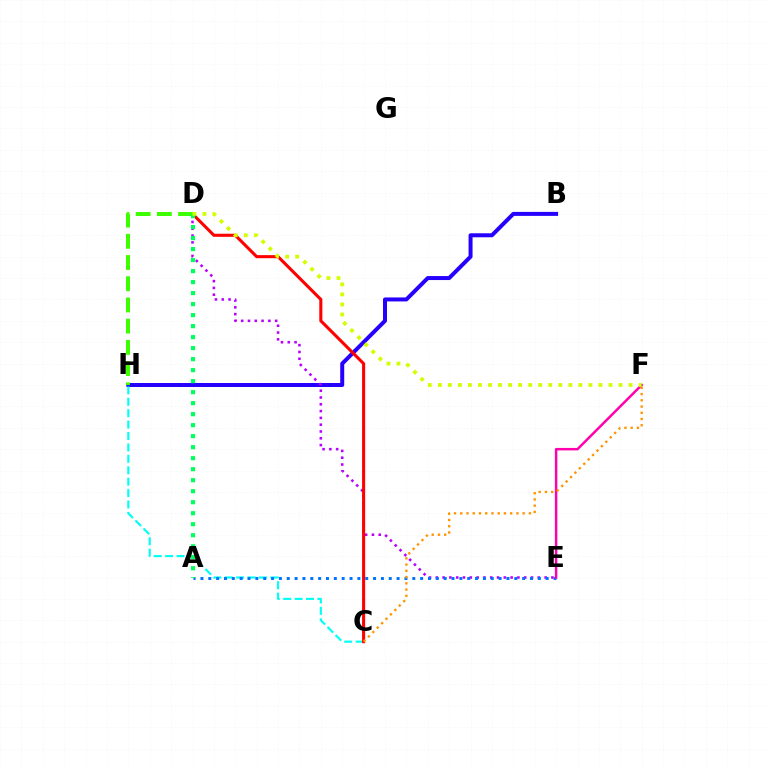{('B', 'H'): [{'color': '#2500ff', 'line_style': 'solid', 'thickness': 2.87}], ('D', 'E'): [{'color': '#b900ff', 'line_style': 'dotted', 'thickness': 1.85}], ('C', 'H'): [{'color': '#00fff6', 'line_style': 'dashed', 'thickness': 1.55}], ('A', 'E'): [{'color': '#0074ff', 'line_style': 'dotted', 'thickness': 2.13}], ('C', 'D'): [{'color': '#ff0000', 'line_style': 'solid', 'thickness': 2.22}], ('D', 'H'): [{'color': '#3dff00', 'line_style': 'dashed', 'thickness': 2.88}], ('A', 'D'): [{'color': '#00ff5c', 'line_style': 'dotted', 'thickness': 2.99}], ('E', 'F'): [{'color': '#ff00ac', 'line_style': 'solid', 'thickness': 1.78}], ('C', 'F'): [{'color': '#ff9400', 'line_style': 'dotted', 'thickness': 1.7}], ('D', 'F'): [{'color': '#d1ff00', 'line_style': 'dotted', 'thickness': 2.73}]}